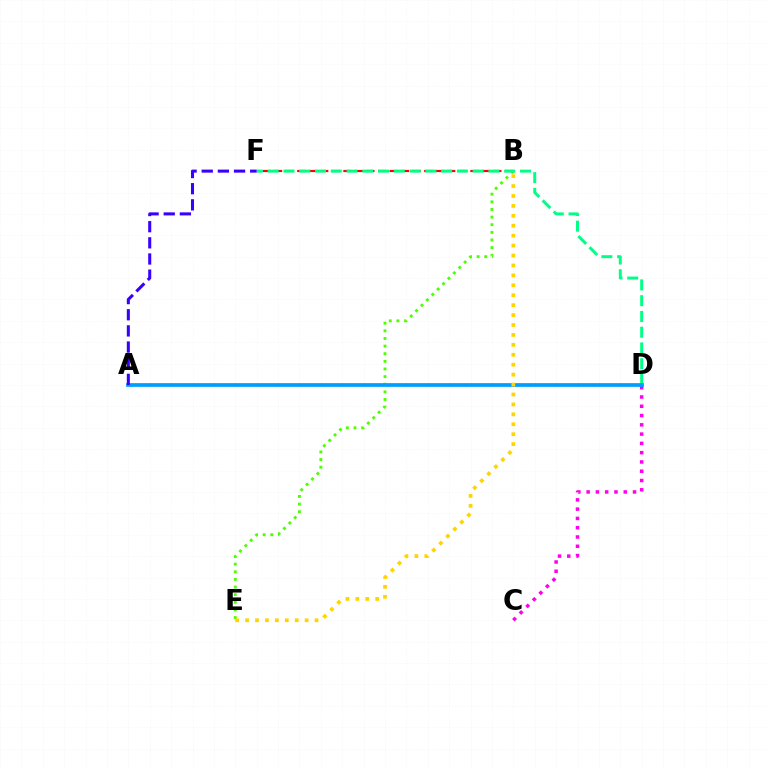{('B', 'E'): [{'color': '#4fff00', 'line_style': 'dotted', 'thickness': 2.07}, {'color': '#ffd500', 'line_style': 'dotted', 'thickness': 2.7}], ('B', 'F'): [{'color': '#ff0000', 'line_style': 'dashed', 'thickness': 1.57}], ('C', 'D'): [{'color': '#ff00ed', 'line_style': 'dotted', 'thickness': 2.52}], ('D', 'F'): [{'color': '#00ff86', 'line_style': 'dashed', 'thickness': 2.14}], ('A', 'D'): [{'color': '#009eff', 'line_style': 'solid', 'thickness': 2.69}], ('A', 'F'): [{'color': '#3700ff', 'line_style': 'dashed', 'thickness': 2.19}]}